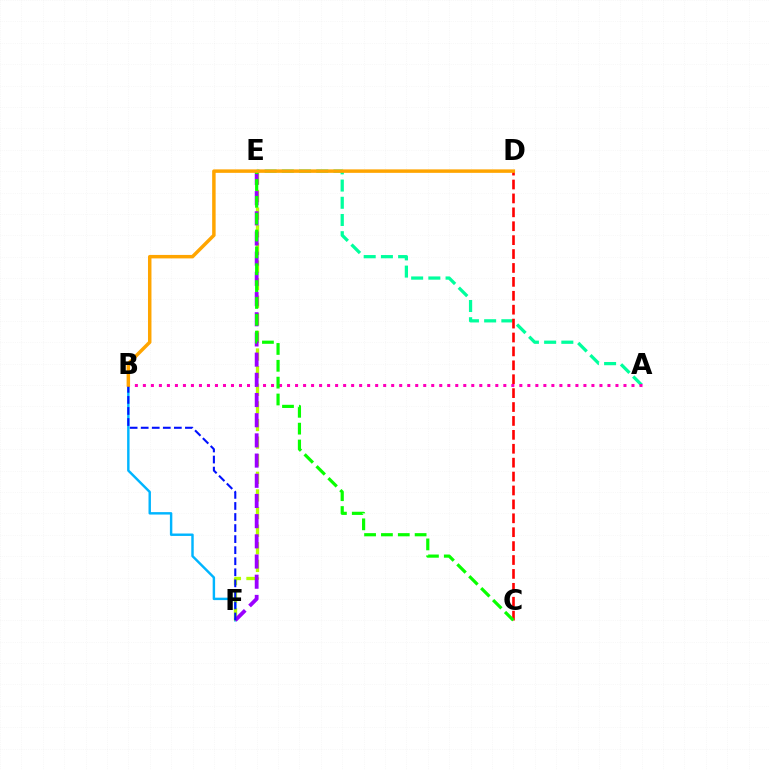{('A', 'E'): [{'color': '#00ff9d', 'line_style': 'dashed', 'thickness': 2.34}], ('B', 'F'): [{'color': '#00b5ff', 'line_style': 'solid', 'thickness': 1.75}, {'color': '#0010ff', 'line_style': 'dashed', 'thickness': 1.5}], ('A', 'B'): [{'color': '#ff00bd', 'line_style': 'dotted', 'thickness': 2.18}], ('C', 'D'): [{'color': '#ff0000', 'line_style': 'dashed', 'thickness': 1.89}], ('E', 'F'): [{'color': '#b3ff00', 'line_style': 'dashed', 'thickness': 2.39}, {'color': '#9b00ff', 'line_style': 'dashed', 'thickness': 2.74}], ('C', 'E'): [{'color': '#08ff00', 'line_style': 'dashed', 'thickness': 2.29}], ('B', 'D'): [{'color': '#ffa500', 'line_style': 'solid', 'thickness': 2.5}]}